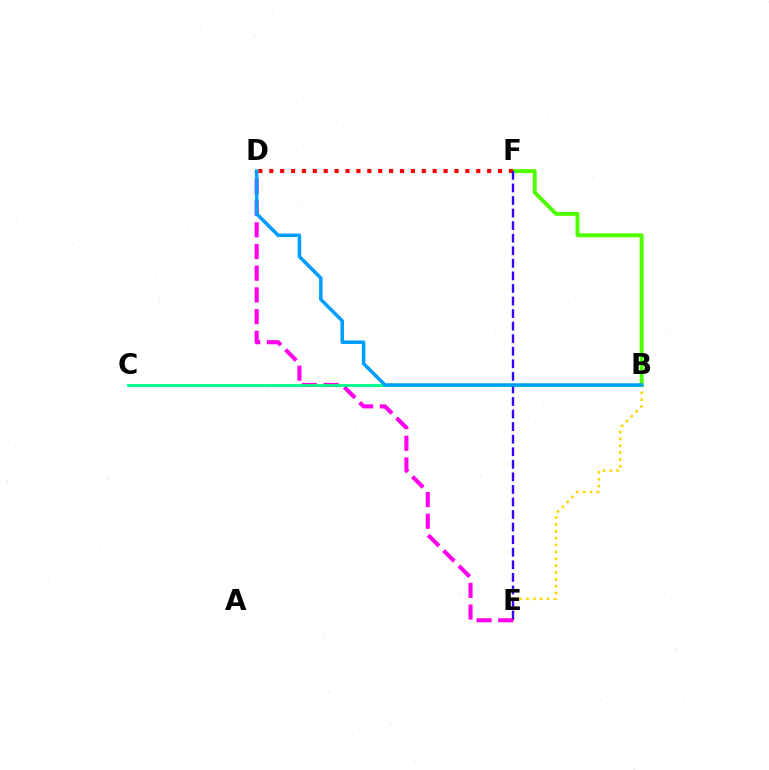{('B', 'E'): [{'color': '#ffd500', 'line_style': 'dotted', 'thickness': 1.86}], ('D', 'E'): [{'color': '#ff00ed', 'line_style': 'dashed', 'thickness': 2.95}], ('B', 'C'): [{'color': '#00ff86', 'line_style': 'solid', 'thickness': 2.01}], ('B', 'F'): [{'color': '#4fff00', 'line_style': 'solid', 'thickness': 2.85}], ('D', 'F'): [{'color': '#ff0000', 'line_style': 'dotted', 'thickness': 2.96}], ('E', 'F'): [{'color': '#3700ff', 'line_style': 'dashed', 'thickness': 1.71}], ('B', 'D'): [{'color': '#009eff', 'line_style': 'solid', 'thickness': 2.54}]}